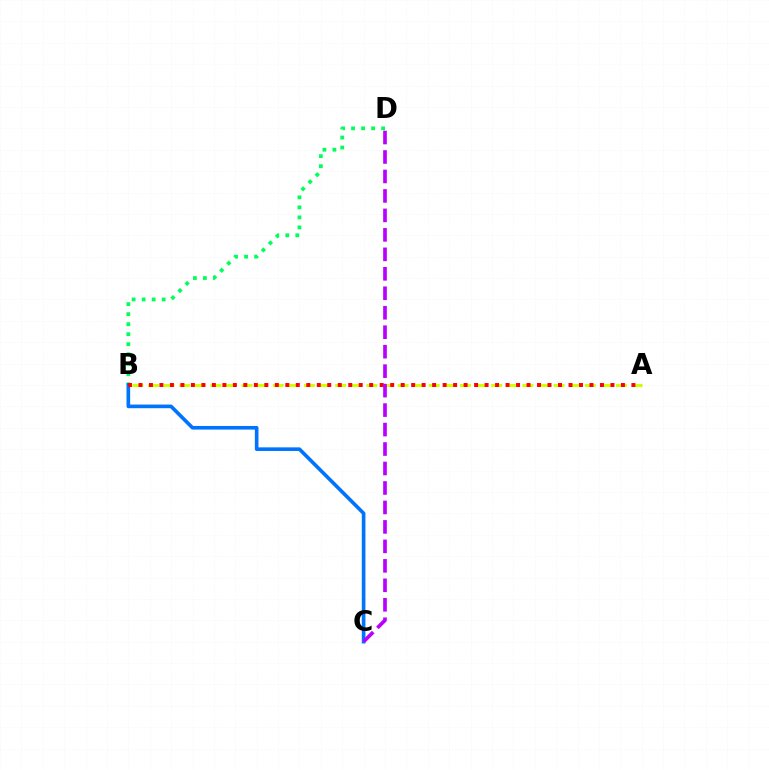{('A', 'B'): [{'color': '#d1ff00', 'line_style': 'dashed', 'thickness': 2.12}, {'color': '#ff0000', 'line_style': 'dotted', 'thickness': 2.85}], ('B', 'D'): [{'color': '#00ff5c', 'line_style': 'dotted', 'thickness': 2.72}], ('B', 'C'): [{'color': '#0074ff', 'line_style': 'solid', 'thickness': 2.61}], ('C', 'D'): [{'color': '#b900ff', 'line_style': 'dashed', 'thickness': 2.64}]}